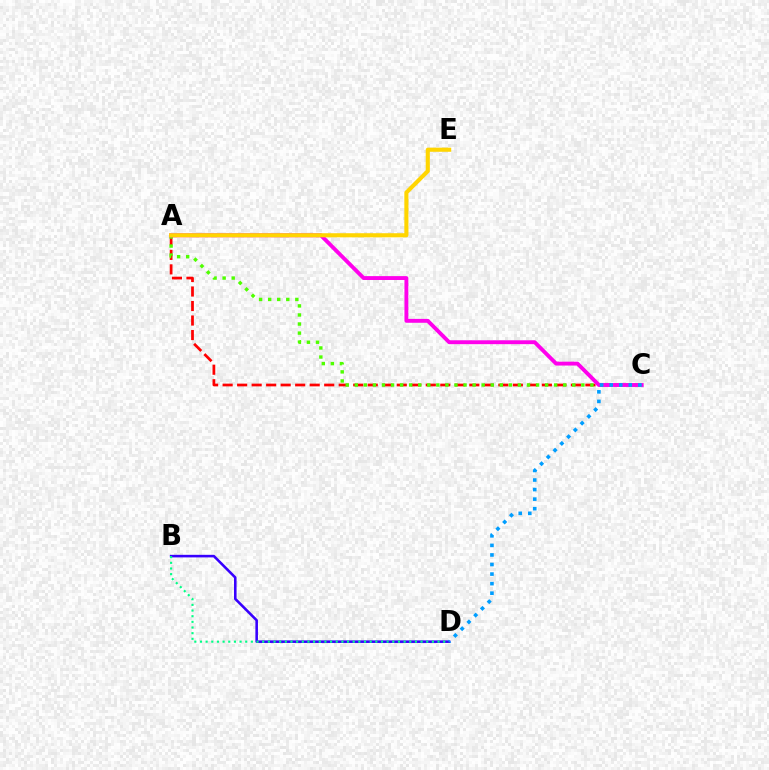{('B', 'D'): [{'color': '#3700ff', 'line_style': 'solid', 'thickness': 1.85}, {'color': '#00ff86', 'line_style': 'dotted', 'thickness': 1.54}], ('A', 'C'): [{'color': '#ff0000', 'line_style': 'dashed', 'thickness': 1.97}, {'color': '#4fff00', 'line_style': 'dotted', 'thickness': 2.46}, {'color': '#ff00ed', 'line_style': 'solid', 'thickness': 2.79}], ('A', 'E'): [{'color': '#ffd500', 'line_style': 'solid', 'thickness': 2.96}], ('C', 'D'): [{'color': '#009eff', 'line_style': 'dotted', 'thickness': 2.6}]}